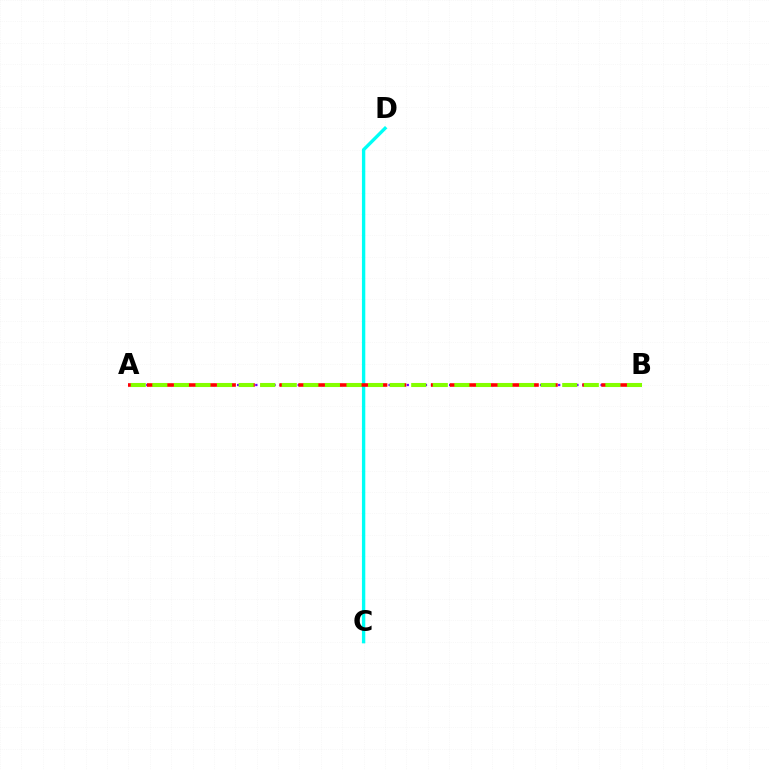{('C', 'D'): [{'color': '#00fff6', 'line_style': 'solid', 'thickness': 2.42}], ('A', 'B'): [{'color': '#7200ff', 'line_style': 'dotted', 'thickness': 1.65}, {'color': '#ff0000', 'line_style': 'dashed', 'thickness': 2.57}, {'color': '#84ff00', 'line_style': 'dashed', 'thickness': 2.93}]}